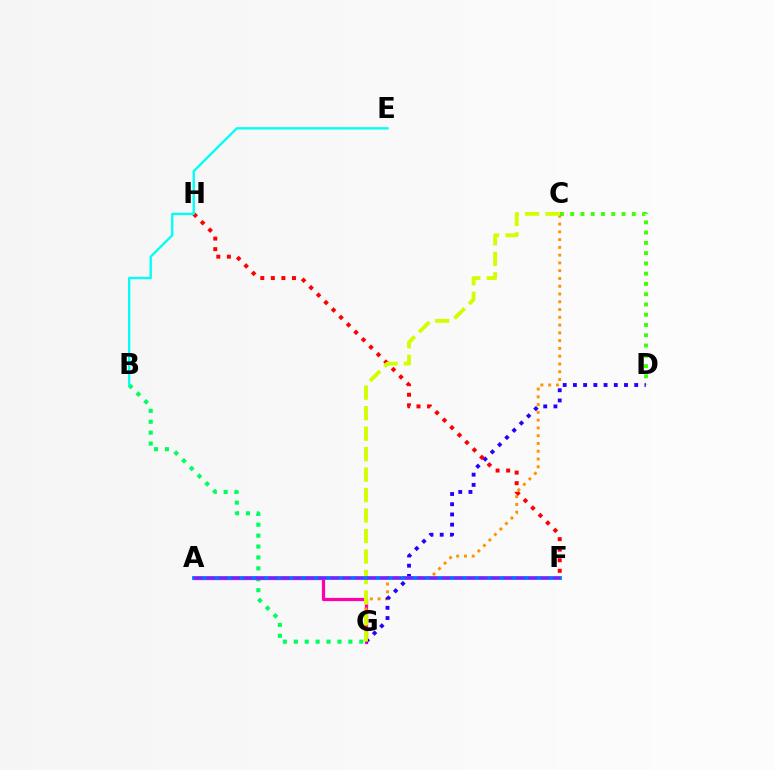{('C', 'D'): [{'color': '#3dff00', 'line_style': 'dotted', 'thickness': 2.79}], ('B', 'G'): [{'color': '#00ff5c', 'line_style': 'dotted', 'thickness': 2.96}], ('A', 'G'): [{'color': '#ff00ac', 'line_style': 'solid', 'thickness': 2.33}], ('C', 'G'): [{'color': '#ff9400', 'line_style': 'dotted', 'thickness': 2.11}, {'color': '#d1ff00', 'line_style': 'dashed', 'thickness': 2.78}], ('D', 'G'): [{'color': '#2500ff', 'line_style': 'dotted', 'thickness': 2.78}], ('F', 'H'): [{'color': '#ff0000', 'line_style': 'dotted', 'thickness': 2.87}], ('B', 'E'): [{'color': '#00fff6', 'line_style': 'solid', 'thickness': 1.69}], ('A', 'F'): [{'color': '#0074ff', 'line_style': 'solid', 'thickness': 2.71}, {'color': '#b900ff', 'line_style': 'dashed', 'thickness': 1.68}]}